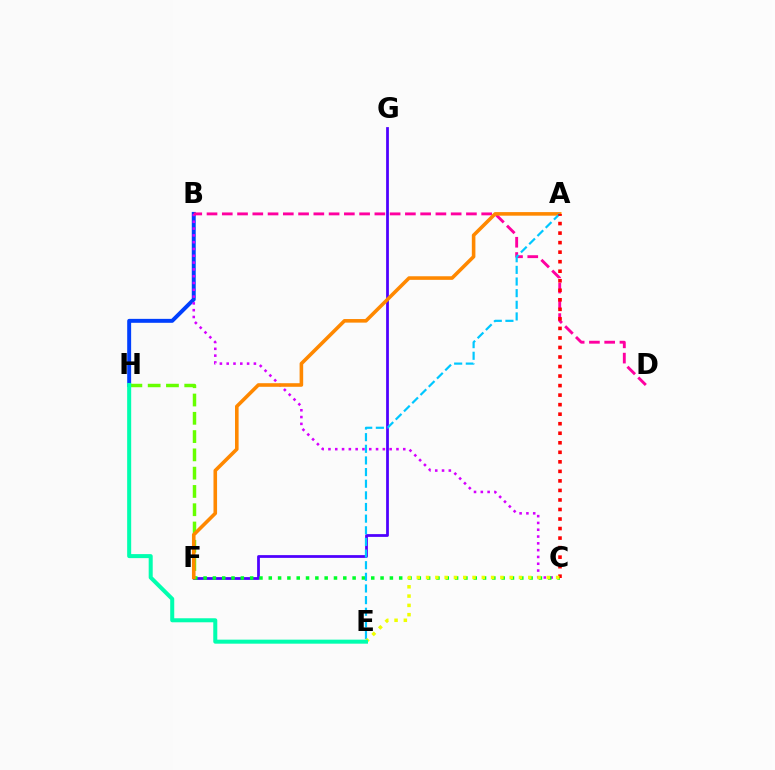{('B', 'H'): [{'color': '#003fff', 'line_style': 'solid', 'thickness': 2.84}], ('F', 'G'): [{'color': '#4f00ff', 'line_style': 'solid', 'thickness': 1.99}], ('B', 'C'): [{'color': '#d600ff', 'line_style': 'dotted', 'thickness': 1.85}], ('B', 'D'): [{'color': '#ff00a0', 'line_style': 'dashed', 'thickness': 2.07}], ('C', 'F'): [{'color': '#00ff27', 'line_style': 'dotted', 'thickness': 2.53}], ('F', 'H'): [{'color': '#66ff00', 'line_style': 'dashed', 'thickness': 2.48}], ('A', 'F'): [{'color': '#ff8800', 'line_style': 'solid', 'thickness': 2.58}], ('A', 'E'): [{'color': '#00c7ff', 'line_style': 'dashed', 'thickness': 1.58}], ('A', 'C'): [{'color': '#ff0000', 'line_style': 'dotted', 'thickness': 2.59}], ('C', 'E'): [{'color': '#eeff00', 'line_style': 'dotted', 'thickness': 2.52}], ('E', 'H'): [{'color': '#00ffaf', 'line_style': 'solid', 'thickness': 2.9}]}